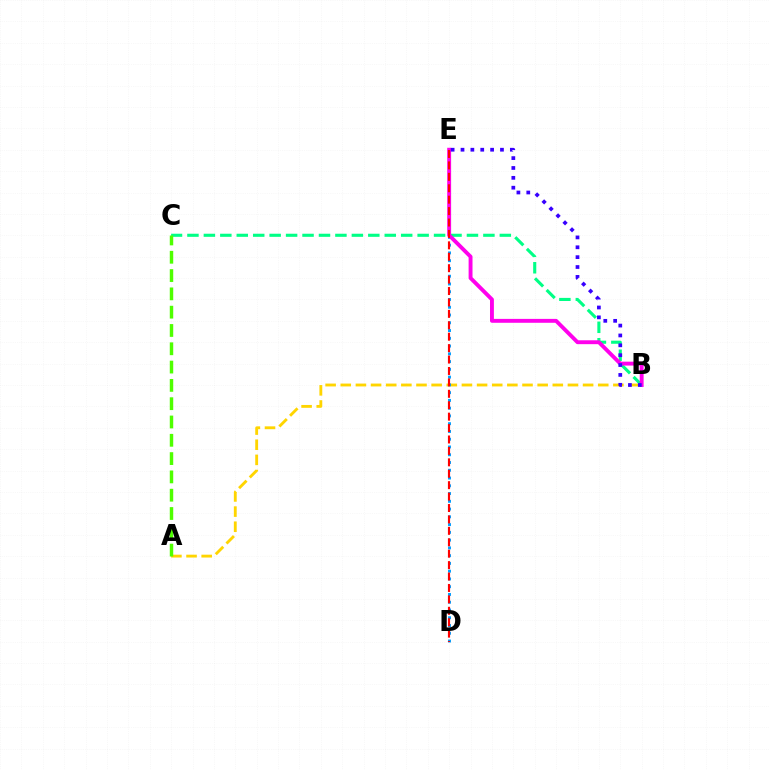{('A', 'B'): [{'color': '#ffd500', 'line_style': 'dashed', 'thickness': 2.06}], ('B', 'C'): [{'color': '#00ff86', 'line_style': 'dashed', 'thickness': 2.23}], ('D', 'E'): [{'color': '#009eff', 'line_style': 'dotted', 'thickness': 2.11}, {'color': '#ff0000', 'line_style': 'dashed', 'thickness': 1.55}], ('B', 'E'): [{'color': '#ff00ed', 'line_style': 'solid', 'thickness': 2.8}, {'color': '#3700ff', 'line_style': 'dotted', 'thickness': 2.68}], ('A', 'C'): [{'color': '#4fff00', 'line_style': 'dashed', 'thickness': 2.49}]}